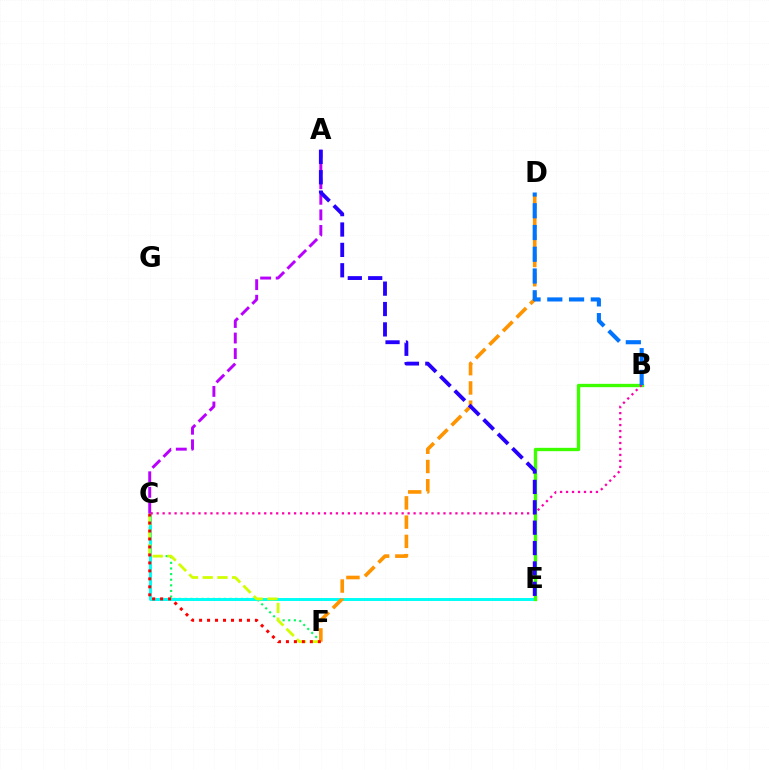{('C', 'F'): [{'color': '#00ff5c', 'line_style': 'dotted', 'thickness': 1.53}, {'color': '#d1ff00', 'line_style': 'dashed', 'thickness': 2.0}, {'color': '#ff0000', 'line_style': 'dotted', 'thickness': 2.17}], ('C', 'E'): [{'color': '#00fff6', 'line_style': 'solid', 'thickness': 2.13}], ('D', 'F'): [{'color': '#ff9400', 'line_style': 'dashed', 'thickness': 2.62}], ('B', 'E'): [{'color': '#3dff00', 'line_style': 'solid', 'thickness': 2.4}], ('A', 'C'): [{'color': '#b900ff', 'line_style': 'dashed', 'thickness': 2.11}], ('B', 'C'): [{'color': '#ff00ac', 'line_style': 'dotted', 'thickness': 1.62}], ('B', 'D'): [{'color': '#0074ff', 'line_style': 'dashed', 'thickness': 2.96}], ('A', 'E'): [{'color': '#2500ff', 'line_style': 'dashed', 'thickness': 2.77}]}